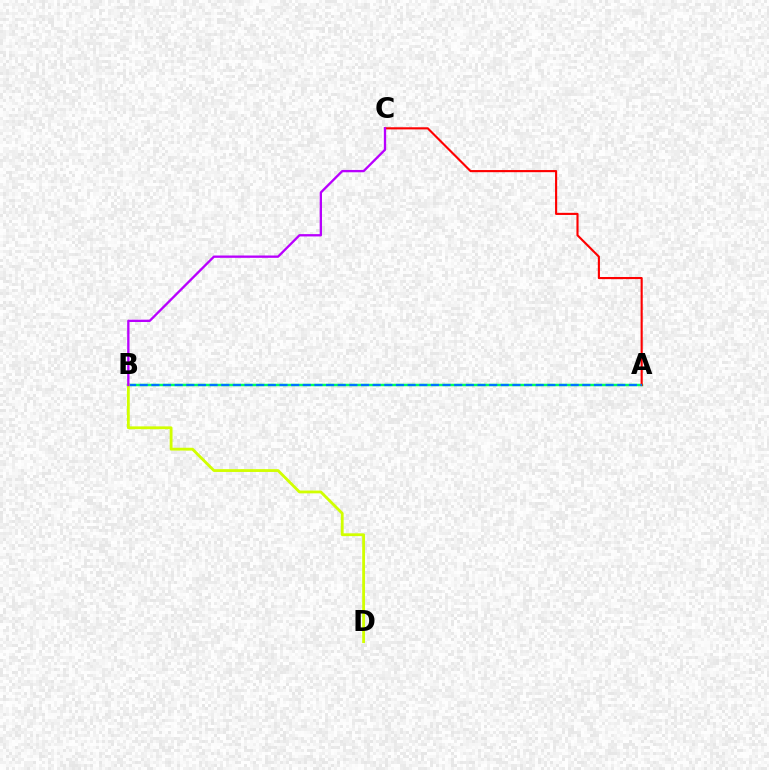{('A', 'B'): [{'color': '#00ff5c', 'line_style': 'solid', 'thickness': 1.79}, {'color': '#0074ff', 'line_style': 'dashed', 'thickness': 1.58}], ('A', 'C'): [{'color': '#ff0000', 'line_style': 'solid', 'thickness': 1.53}], ('B', 'D'): [{'color': '#d1ff00', 'line_style': 'solid', 'thickness': 2.03}], ('B', 'C'): [{'color': '#b900ff', 'line_style': 'solid', 'thickness': 1.68}]}